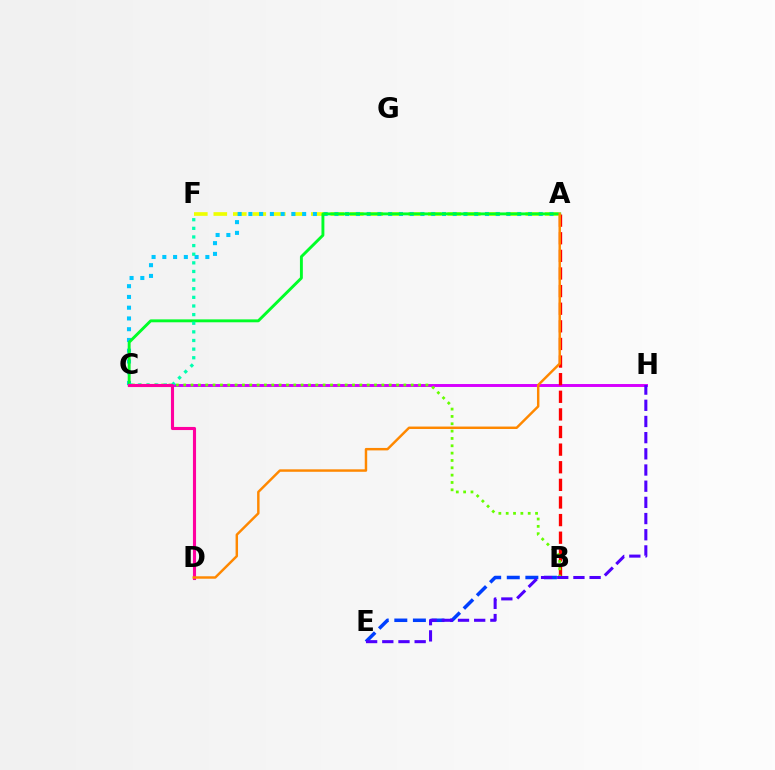{('B', 'E'): [{'color': '#003fff', 'line_style': 'dashed', 'thickness': 2.52}], ('C', 'H'): [{'color': '#d600ff', 'line_style': 'solid', 'thickness': 2.12}], ('A', 'F'): [{'color': '#eeff00', 'line_style': 'dashed', 'thickness': 2.65}], ('A', 'B'): [{'color': '#ff0000', 'line_style': 'dashed', 'thickness': 2.39}], ('A', 'C'): [{'color': '#00c7ff', 'line_style': 'dotted', 'thickness': 2.92}, {'color': '#00ff27', 'line_style': 'solid', 'thickness': 2.09}], ('B', 'C'): [{'color': '#66ff00', 'line_style': 'dotted', 'thickness': 1.99}], ('C', 'F'): [{'color': '#00ffaf', 'line_style': 'dotted', 'thickness': 2.34}], ('E', 'H'): [{'color': '#4f00ff', 'line_style': 'dashed', 'thickness': 2.2}], ('C', 'D'): [{'color': '#ff00a0', 'line_style': 'solid', 'thickness': 2.24}], ('A', 'D'): [{'color': '#ff8800', 'line_style': 'solid', 'thickness': 1.77}]}